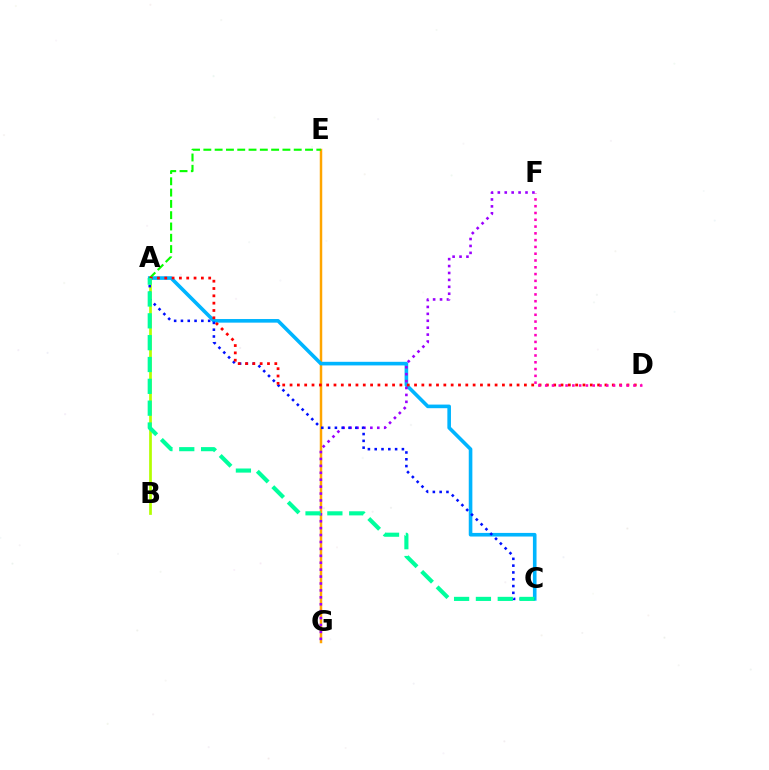{('A', 'B'): [{'color': '#b3ff00', 'line_style': 'solid', 'thickness': 1.96}], ('E', 'G'): [{'color': '#ffa500', 'line_style': 'solid', 'thickness': 1.79}], ('A', 'C'): [{'color': '#00b5ff', 'line_style': 'solid', 'thickness': 2.6}, {'color': '#0010ff', 'line_style': 'dotted', 'thickness': 1.85}, {'color': '#00ff9d', 'line_style': 'dashed', 'thickness': 2.97}], ('A', 'E'): [{'color': '#08ff00', 'line_style': 'dashed', 'thickness': 1.53}], ('F', 'G'): [{'color': '#9b00ff', 'line_style': 'dotted', 'thickness': 1.88}], ('A', 'D'): [{'color': '#ff0000', 'line_style': 'dotted', 'thickness': 1.99}], ('D', 'F'): [{'color': '#ff00bd', 'line_style': 'dotted', 'thickness': 1.84}]}